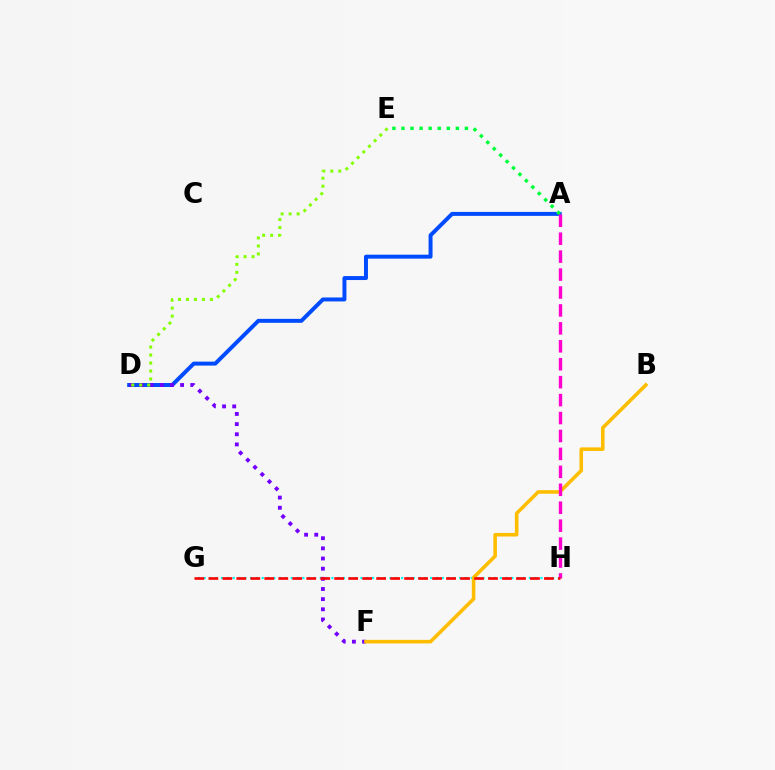{('A', 'D'): [{'color': '#004bff', 'line_style': 'solid', 'thickness': 2.85}], ('D', 'F'): [{'color': '#7200ff', 'line_style': 'dotted', 'thickness': 2.76}], ('G', 'H'): [{'color': '#00fff6', 'line_style': 'dotted', 'thickness': 1.58}, {'color': '#ff0000', 'line_style': 'dashed', 'thickness': 1.9}], ('A', 'E'): [{'color': '#00ff39', 'line_style': 'dotted', 'thickness': 2.46}], ('B', 'F'): [{'color': '#ffbd00', 'line_style': 'solid', 'thickness': 2.57}], ('A', 'H'): [{'color': '#ff00cf', 'line_style': 'dashed', 'thickness': 2.44}], ('D', 'E'): [{'color': '#84ff00', 'line_style': 'dotted', 'thickness': 2.17}]}